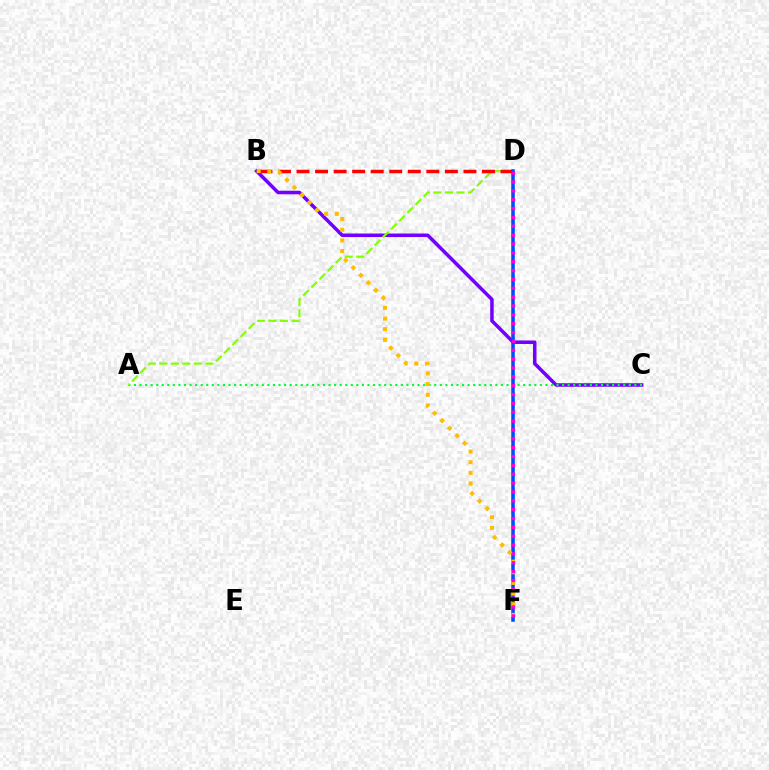{('B', 'C'): [{'color': '#7200ff', 'line_style': 'solid', 'thickness': 2.53}], ('A', 'C'): [{'color': '#00ff39', 'line_style': 'dotted', 'thickness': 1.51}], ('A', 'D'): [{'color': '#84ff00', 'line_style': 'dashed', 'thickness': 1.57}], ('D', 'F'): [{'color': '#00fff6', 'line_style': 'dotted', 'thickness': 1.86}, {'color': '#004bff', 'line_style': 'solid', 'thickness': 2.52}, {'color': '#ff00cf', 'line_style': 'dotted', 'thickness': 2.41}], ('B', 'D'): [{'color': '#ff0000', 'line_style': 'dashed', 'thickness': 2.52}], ('B', 'F'): [{'color': '#ffbd00', 'line_style': 'dotted', 'thickness': 2.89}]}